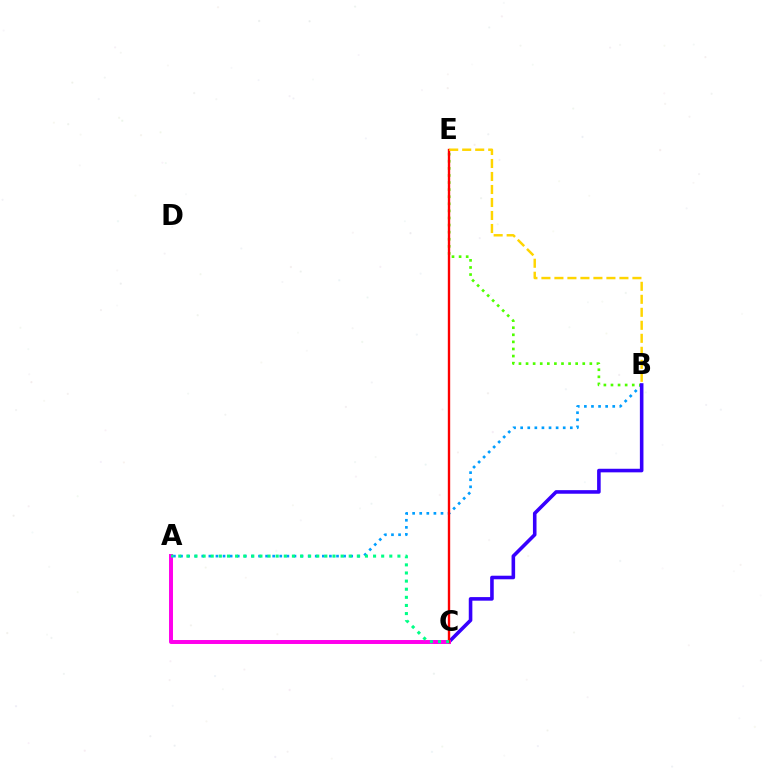{('A', 'B'): [{'color': '#009eff', 'line_style': 'dotted', 'thickness': 1.93}], ('B', 'E'): [{'color': '#4fff00', 'line_style': 'dotted', 'thickness': 1.93}, {'color': '#ffd500', 'line_style': 'dashed', 'thickness': 1.77}], ('B', 'C'): [{'color': '#3700ff', 'line_style': 'solid', 'thickness': 2.58}], ('A', 'C'): [{'color': '#ff00ed', 'line_style': 'solid', 'thickness': 2.85}, {'color': '#00ff86', 'line_style': 'dotted', 'thickness': 2.21}], ('C', 'E'): [{'color': '#ff0000', 'line_style': 'solid', 'thickness': 1.71}]}